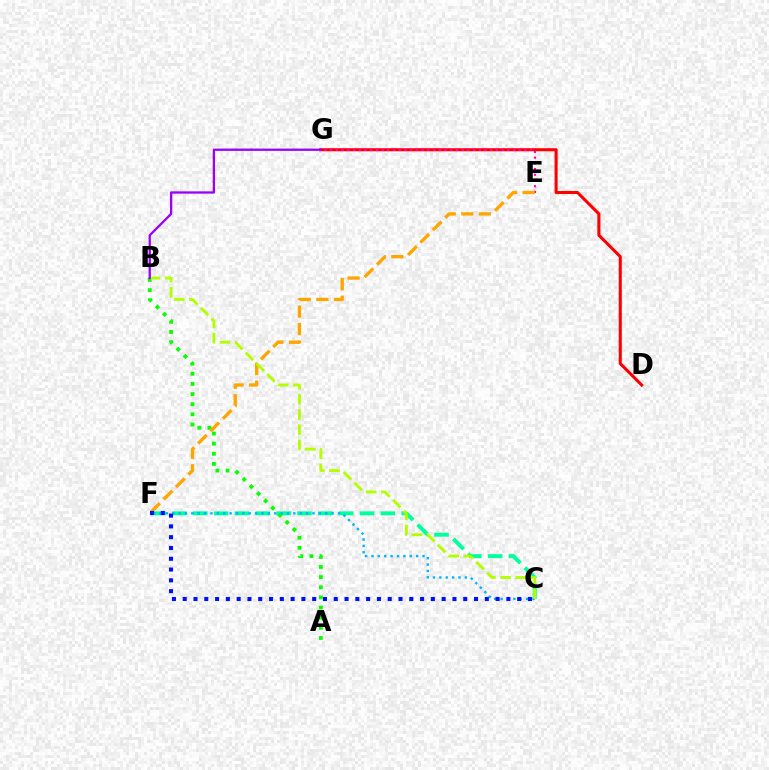{('D', 'G'): [{'color': '#ff0000', 'line_style': 'solid', 'thickness': 2.2}], ('C', 'F'): [{'color': '#00ff9d', 'line_style': 'dashed', 'thickness': 2.83}, {'color': '#00b5ff', 'line_style': 'dotted', 'thickness': 1.73}, {'color': '#0010ff', 'line_style': 'dotted', 'thickness': 2.93}], ('A', 'B'): [{'color': '#08ff00', 'line_style': 'dotted', 'thickness': 2.76}], ('E', 'G'): [{'color': '#ff00bd', 'line_style': 'dotted', 'thickness': 1.55}], ('E', 'F'): [{'color': '#ffa500', 'line_style': 'dashed', 'thickness': 2.38}], ('B', 'C'): [{'color': '#b3ff00', 'line_style': 'dashed', 'thickness': 2.06}], ('B', 'G'): [{'color': '#9b00ff', 'line_style': 'solid', 'thickness': 1.65}]}